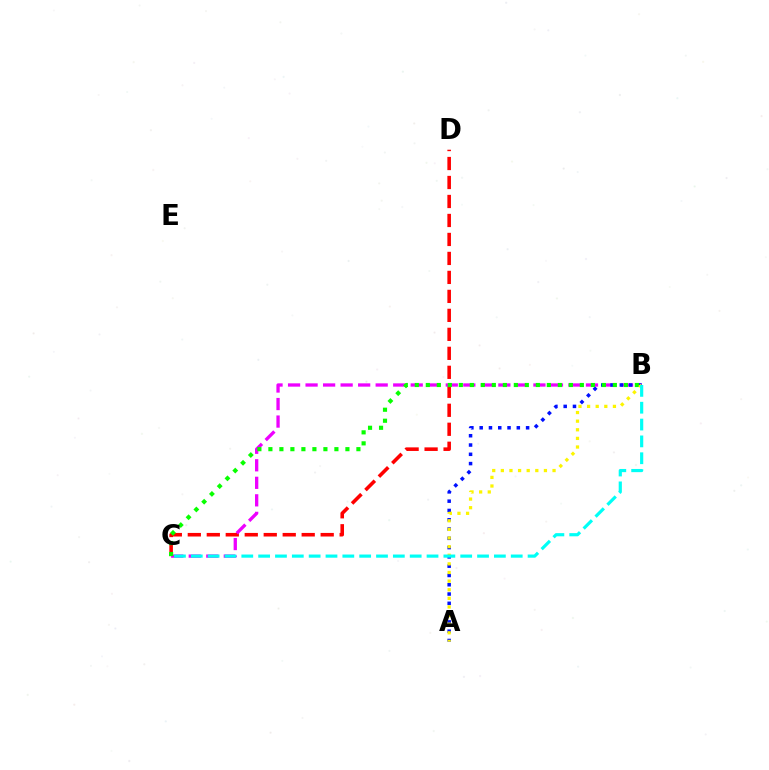{('C', 'D'): [{'color': '#ff0000', 'line_style': 'dashed', 'thickness': 2.58}], ('B', 'C'): [{'color': '#ee00ff', 'line_style': 'dashed', 'thickness': 2.38}, {'color': '#08ff00', 'line_style': 'dotted', 'thickness': 2.99}, {'color': '#00fff6', 'line_style': 'dashed', 'thickness': 2.29}], ('A', 'B'): [{'color': '#0010ff', 'line_style': 'dotted', 'thickness': 2.52}, {'color': '#fcf500', 'line_style': 'dotted', 'thickness': 2.34}]}